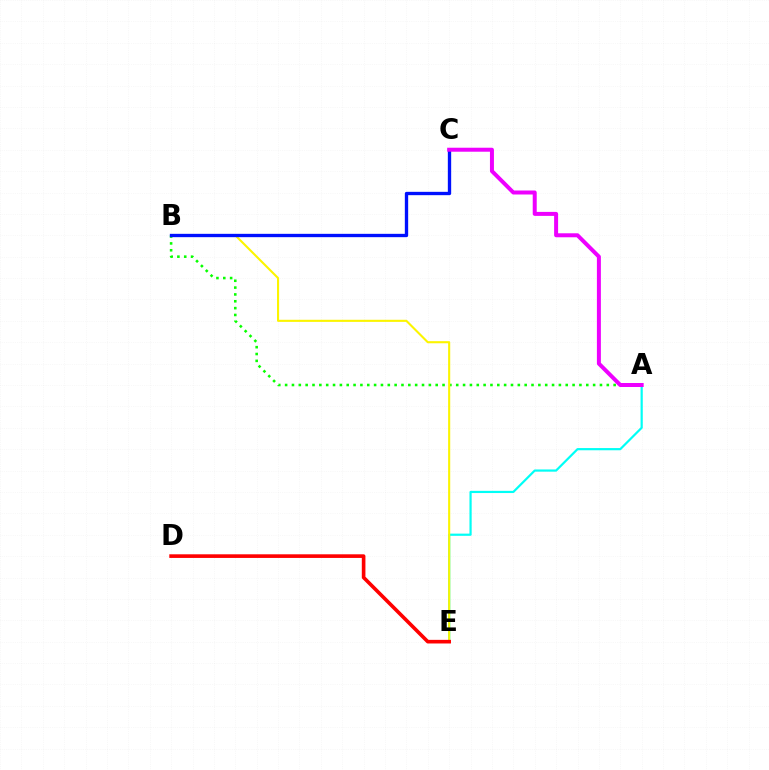{('A', 'E'): [{'color': '#00fff6', 'line_style': 'solid', 'thickness': 1.58}], ('A', 'B'): [{'color': '#08ff00', 'line_style': 'dotted', 'thickness': 1.86}], ('B', 'E'): [{'color': '#fcf500', 'line_style': 'solid', 'thickness': 1.52}], ('B', 'C'): [{'color': '#0010ff', 'line_style': 'solid', 'thickness': 2.4}], ('D', 'E'): [{'color': '#ff0000', 'line_style': 'solid', 'thickness': 2.61}], ('A', 'C'): [{'color': '#ee00ff', 'line_style': 'solid', 'thickness': 2.87}]}